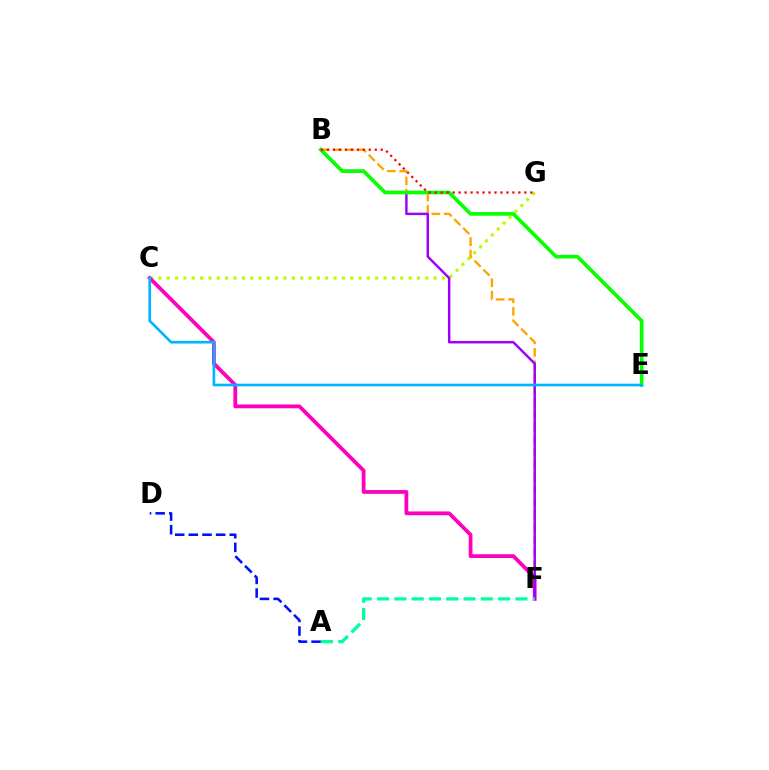{('B', 'F'): [{'color': '#ffa500', 'line_style': 'dashed', 'thickness': 1.7}, {'color': '#9b00ff', 'line_style': 'solid', 'thickness': 1.77}], ('C', 'G'): [{'color': '#b3ff00', 'line_style': 'dotted', 'thickness': 2.27}], ('C', 'F'): [{'color': '#ff00bd', 'line_style': 'solid', 'thickness': 2.72}], ('A', 'D'): [{'color': '#0010ff', 'line_style': 'dashed', 'thickness': 1.85}], ('B', 'E'): [{'color': '#08ff00', 'line_style': 'solid', 'thickness': 2.63}], ('B', 'G'): [{'color': '#ff0000', 'line_style': 'dotted', 'thickness': 1.62}], ('C', 'E'): [{'color': '#00b5ff', 'line_style': 'solid', 'thickness': 1.91}], ('A', 'F'): [{'color': '#00ff9d', 'line_style': 'dashed', 'thickness': 2.35}]}